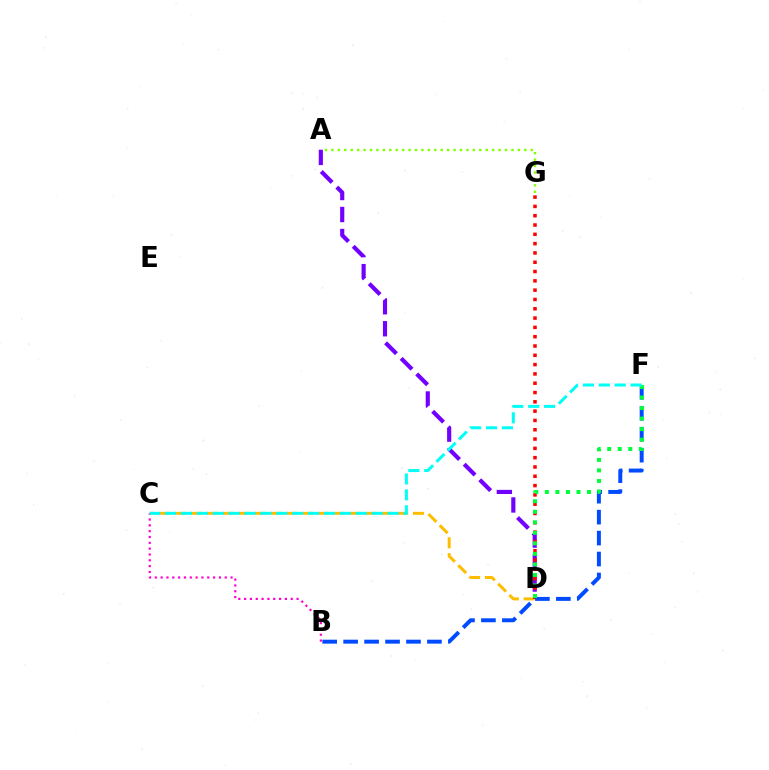{('B', 'C'): [{'color': '#ff00cf', 'line_style': 'dotted', 'thickness': 1.58}], ('A', 'G'): [{'color': '#84ff00', 'line_style': 'dotted', 'thickness': 1.75}], ('C', 'D'): [{'color': '#ffbd00', 'line_style': 'dashed', 'thickness': 2.16}], ('A', 'D'): [{'color': '#7200ff', 'line_style': 'dashed', 'thickness': 2.99}], ('D', 'G'): [{'color': '#ff0000', 'line_style': 'dotted', 'thickness': 2.53}], ('B', 'F'): [{'color': '#004bff', 'line_style': 'dashed', 'thickness': 2.85}], ('D', 'F'): [{'color': '#00ff39', 'line_style': 'dotted', 'thickness': 2.86}], ('C', 'F'): [{'color': '#00fff6', 'line_style': 'dashed', 'thickness': 2.16}]}